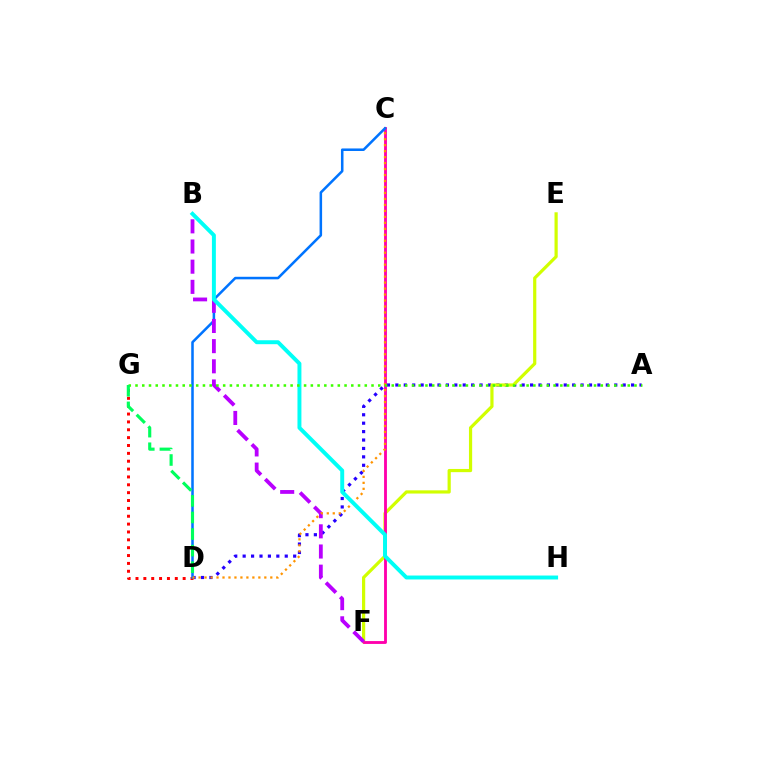{('A', 'D'): [{'color': '#2500ff', 'line_style': 'dotted', 'thickness': 2.29}], ('E', 'F'): [{'color': '#d1ff00', 'line_style': 'solid', 'thickness': 2.3}], ('D', 'G'): [{'color': '#ff0000', 'line_style': 'dotted', 'thickness': 2.14}, {'color': '#00ff5c', 'line_style': 'dashed', 'thickness': 2.25}], ('C', 'F'): [{'color': '#ff00ac', 'line_style': 'solid', 'thickness': 2.05}], ('C', 'D'): [{'color': '#0074ff', 'line_style': 'solid', 'thickness': 1.83}, {'color': '#ff9400', 'line_style': 'dotted', 'thickness': 1.62}], ('B', 'F'): [{'color': '#b900ff', 'line_style': 'dashed', 'thickness': 2.74}], ('B', 'H'): [{'color': '#00fff6', 'line_style': 'solid', 'thickness': 2.84}], ('A', 'G'): [{'color': '#3dff00', 'line_style': 'dotted', 'thickness': 1.83}]}